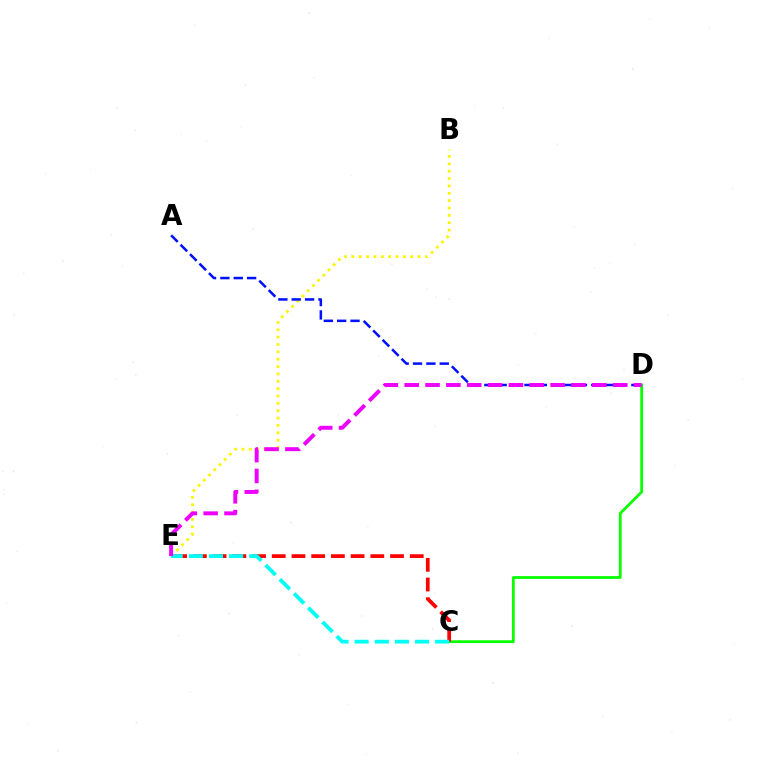{('C', 'D'): [{'color': '#08ff00', 'line_style': 'solid', 'thickness': 2.01}], ('C', 'E'): [{'color': '#ff0000', 'line_style': 'dashed', 'thickness': 2.68}, {'color': '#00fff6', 'line_style': 'dashed', 'thickness': 2.73}], ('B', 'E'): [{'color': '#fcf500', 'line_style': 'dotted', 'thickness': 2.0}], ('A', 'D'): [{'color': '#0010ff', 'line_style': 'dashed', 'thickness': 1.82}], ('D', 'E'): [{'color': '#ee00ff', 'line_style': 'dashed', 'thickness': 2.83}]}